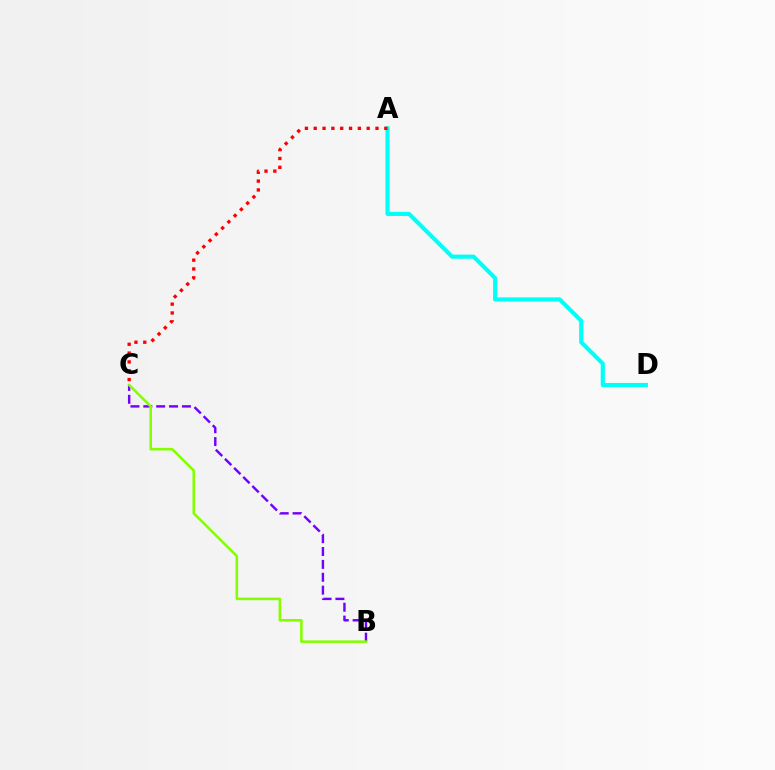{('A', 'D'): [{'color': '#00fff6', 'line_style': 'solid', 'thickness': 2.97}], ('B', 'C'): [{'color': '#7200ff', 'line_style': 'dashed', 'thickness': 1.75}, {'color': '#84ff00', 'line_style': 'solid', 'thickness': 1.85}], ('A', 'C'): [{'color': '#ff0000', 'line_style': 'dotted', 'thickness': 2.4}]}